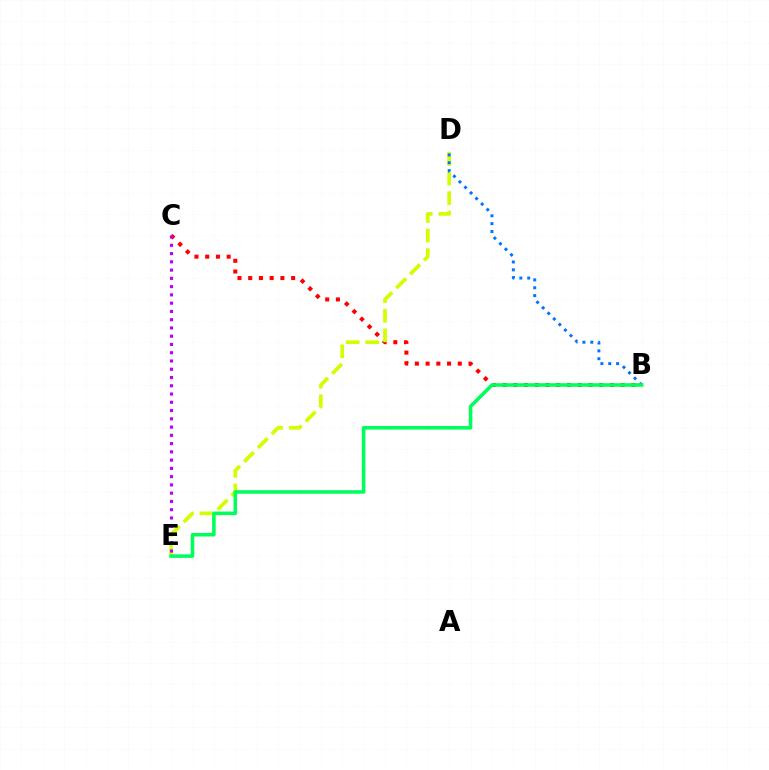{('B', 'C'): [{'color': '#ff0000', 'line_style': 'dotted', 'thickness': 2.92}], ('D', 'E'): [{'color': '#d1ff00', 'line_style': 'dashed', 'thickness': 2.66}], ('C', 'E'): [{'color': '#b900ff', 'line_style': 'dotted', 'thickness': 2.24}], ('B', 'D'): [{'color': '#0074ff', 'line_style': 'dotted', 'thickness': 2.14}], ('B', 'E'): [{'color': '#00ff5c', 'line_style': 'solid', 'thickness': 2.56}]}